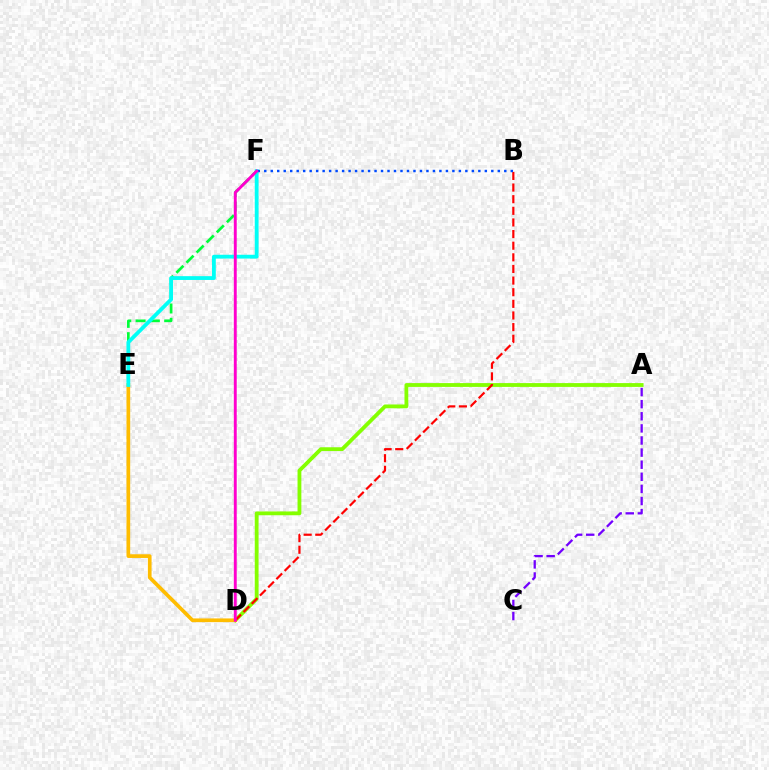{('A', 'D'): [{'color': '#84ff00', 'line_style': 'solid', 'thickness': 2.75}], ('E', 'F'): [{'color': '#00ff39', 'line_style': 'dashed', 'thickness': 1.94}, {'color': '#00fff6', 'line_style': 'solid', 'thickness': 2.74}], ('A', 'C'): [{'color': '#7200ff', 'line_style': 'dashed', 'thickness': 1.64}], ('D', 'E'): [{'color': '#ffbd00', 'line_style': 'solid', 'thickness': 2.66}], ('B', 'D'): [{'color': '#ff0000', 'line_style': 'dashed', 'thickness': 1.58}], ('B', 'F'): [{'color': '#004bff', 'line_style': 'dotted', 'thickness': 1.76}], ('D', 'F'): [{'color': '#ff00cf', 'line_style': 'solid', 'thickness': 2.09}]}